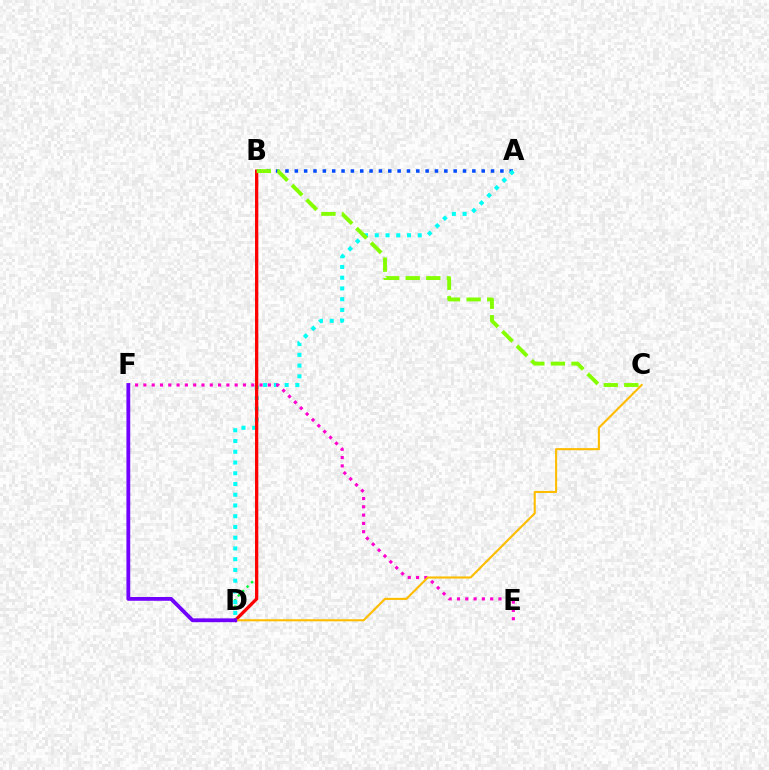{('B', 'D'): [{'color': '#00ff39', 'line_style': 'dotted', 'thickness': 1.7}, {'color': '#ff0000', 'line_style': 'solid', 'thickness': 2.36}], ('A', 'B'): [{'color': '#004bff', 'line_style': 'dotted', 'thickness': 2.54}], ('A', 'D'): [{'color': '#00fff6', 'line_style': 'dotted', 'thickness': 2.92}], ('E', 'F'): [{'color': '#ff00cf', 'line_style': 'dotted', 'thickness': 2.25}], ('C', 'D'): [{'color': '#ffbd00', 'line_style': 'solid', 'thickness': 1.51}], ('D', 'F'): [{'color': '#7200ff', 'line_style': 'solid', 'thickness': 2.74}], ('B', 'C'): [{'color': '#84ff00', 'line_style': 'dashed', 'thickness': 2.79}]}